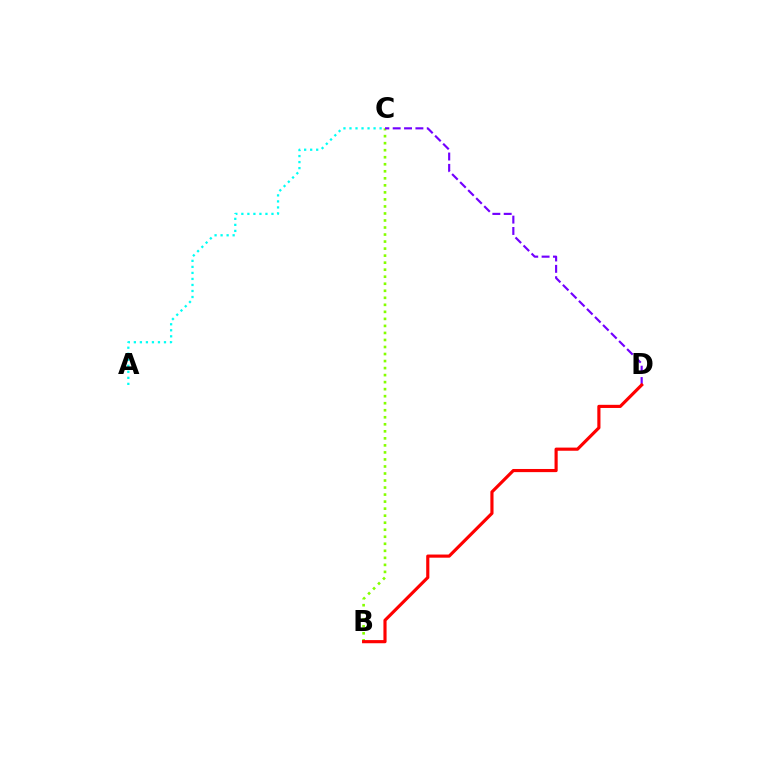{('A', 'C'): [{'color': '#00fff6', 'line_style': 'dotted', 'thickness': 1.64}], ('B', 'C'): [{'color': '#84ff00', 'line_style': 'dotted', 'thickness': 1.91}], ('C', 'D'): [{'color': '#7200ff', 'line_style': 'dashed', 'thickness': 1.54}], ('B', 'D'): [{'color': '#ff0000', 'line_style': 'solid', 'thickness': 2.27}]}